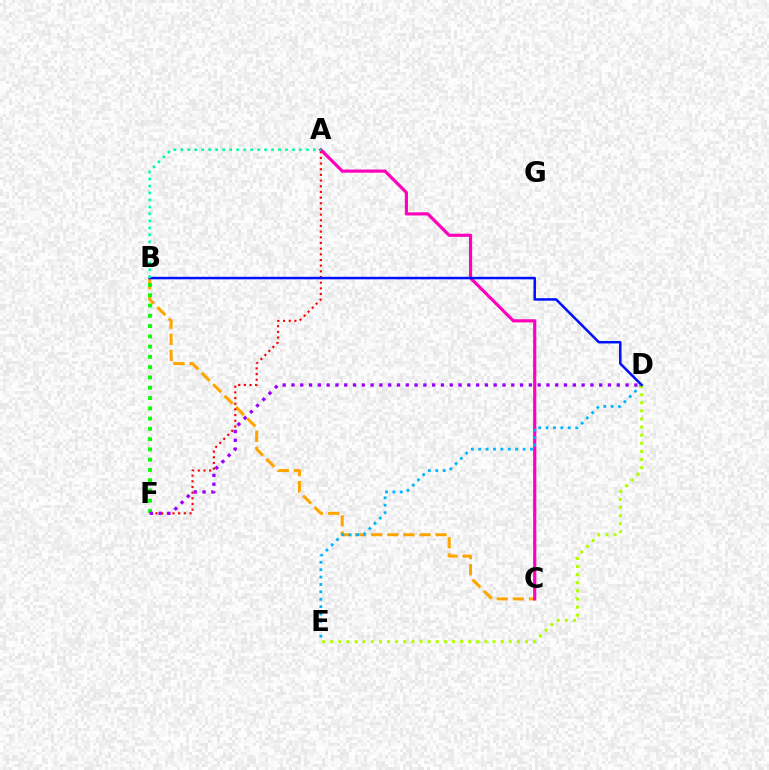{('B', 'C'): [{'color': '#ffa500', 'line_style': 'dashed', 'thickness': 2.19}], ('A', 'F'): [{'color': '#ff0000', 'line_style': 'dotted', 'thickness': 1.54}], ('A', 'C'): [{'color': '#ff00bd', 'line_style': 'solid', 'thickness': 2.28}], ('D', 'E'): [{'color': '#00b5ff', 'line_style': 'dotted', 'thickness': 2.01}, {'color': '#b3ff00', 'line_style': 'dotted', 'thickness': 2.2}], ('B', 'D'): [{'color': '#0010ff', 'line_style': 'solid', 'thickness': 1.8}], ('A', 'B'): [{'color': '#00ff9d', 'line_style': 'dotted', 'thickness': 1.9}], ('B', 'F'): [{'color': '#08ff00', 'line_style': 'dotted', 'thickness': 2.79}], ('D', 'F'): [{'color': '#9b00ff', 'line_style': 'dotted', 'thickness': 2.39}]}